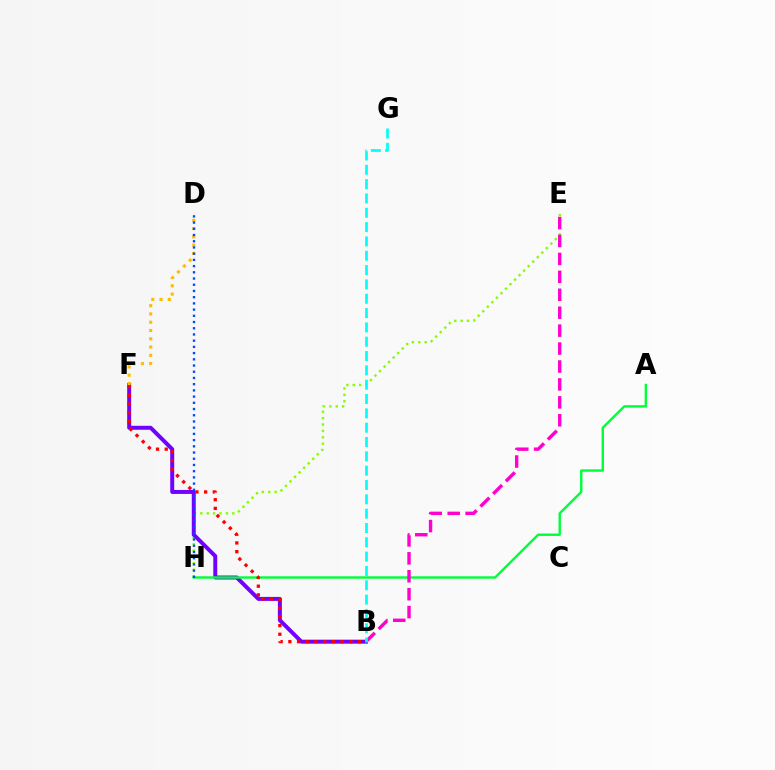{('E', 'H'): [{'color': '#84ff00', 'line_style': 'dotted', 'thickness': 1.74}], ('B', 'F'): [{'color': '#7200ff', 'line_style': 'solid', 'thickness': 2.86}, {'color': '#ff0000', 'line_style': 'dotted', 'thickness': 2.36}], ('D', 'F'): [{'color': '#ffbd00', 'line_style': 'dotted', 'thickness': 2.25}], ('A', 'H'): [{'color': '#00ff39', 'line_style': 'solid', 'thickness': 1.74}], ('D', 'H'): [{'color': '#004bff', 'line_style': 'dotted', 'thickness': 1.69}], ('B', 'E'): [{'color': '#ff00cf', 'line_style': 'dashed', 'thickness': 2.44}], ('B', 'G'): [{'color': '#00fff6', 'line_style': 'dashed', 'thickness': 1.95}]}